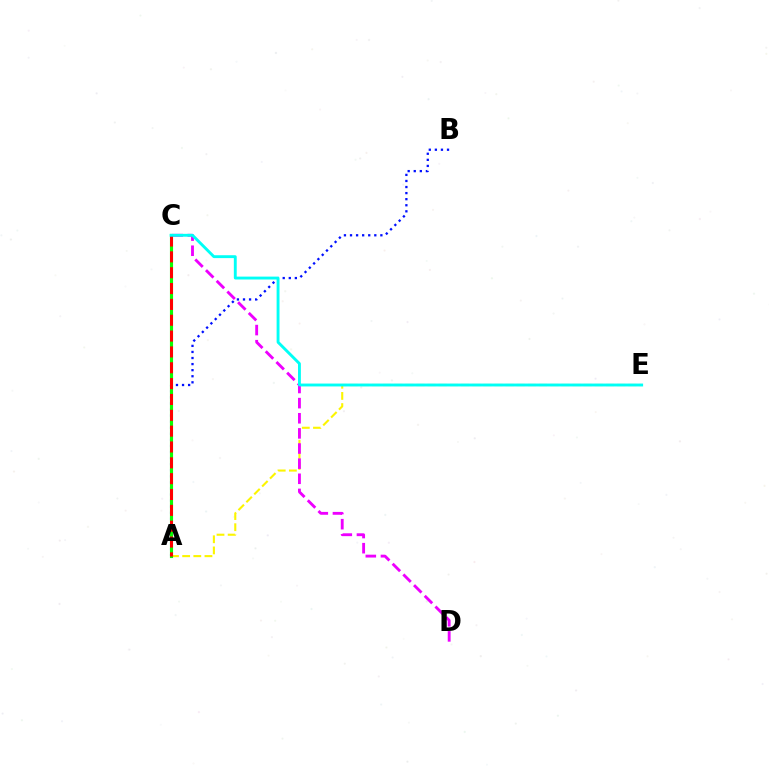{('A', 'E'): [{'color': '#fcf500', 'line_style': 'dashed', 'thickness': 1.51}], ('A', 'B'): [{'color': '#0010ff', 'line_style': 'dotted', 'thickness': 1.65}], ('C', 'D'): [{'color': '#ee00ff', 'line_style': 'dashed', 'thickness': 2.06}], ('A', 'C'): [{'color': '#08ff00', 'line_style': 'solid', 'thickness': 2.25}, {'color': '#ff0000', 'line_style': 'dashed', 'thickness': 2.15}], ('C', 'E'): [{'color': '#00fff6', 'line_style': 'solid', 'thickness': 2.08}]}